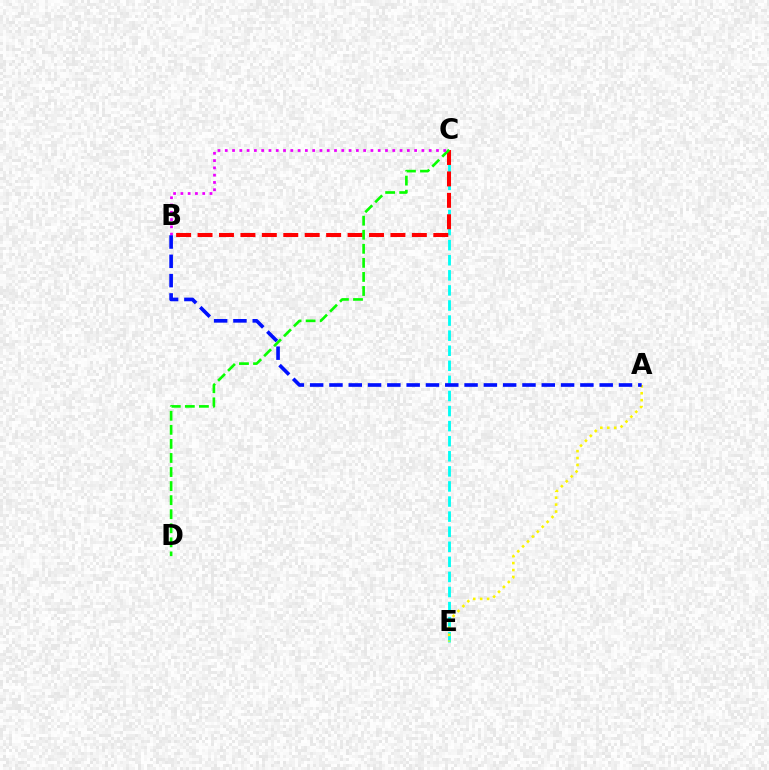{('C', 'E'): [{'color': '#00fff6', 'line_style': 'dashed', 'thickness': 2.05}], ('B', 'C'): [{'color': '#ff0000', 'line_style': 'dashed', 'thickness': 2.91}, {'color': '#ee00ff', 'line_style': 'dotted', 'thickness': 1.98}], ('C', 'D'): [{'color': '#08ff00', 'line_style': 'dashed', 'thickness': 1.91}], ('A', 'E'): [{'color': '#fcf500', 'line_style': 'dotted', 'thickness': 1.88}], ('A', 'B'): [{'color': '#0010ff', 'line_style': 'dashed', 'thickness': 2.62}]}